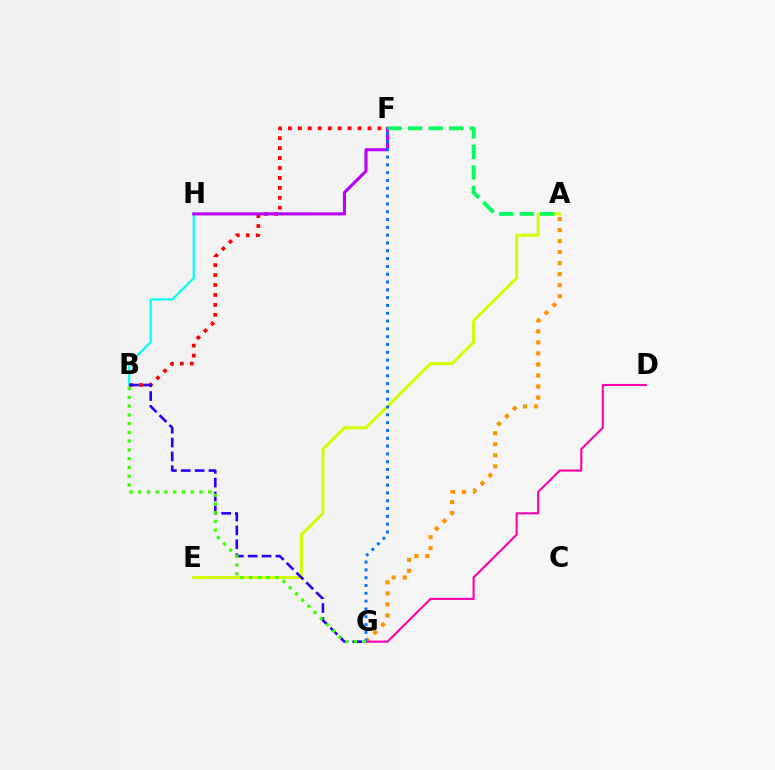{('B', 'F'): [{'color': '#ff0000', 'line_style': 'dotted', 'thickness': 2.7}], ('A', 'G'): [{'color': '#ff9400', 'line_style': 'dotted', 'thickness': 3.0}], ('B', 'H'): [{'color': '#00fff6', 'line_style': 'solid', 'thickness': 1.58}], ('D', 'G'): [{'color': '#ff00ac', 'line_style': 'solid', 'thickness': 1.51}], ('A', 'E'): [{'color': '#d1ff00', 'line_style': 'solid', 'thickness': 2.15}], ('F', 'H'): [{'color': '#b900ff', 'line_style': 'solid', 'thickness': 2.23}], ('B', 'G'): [{'color': '#2500ff', 'line_style': 'dashed', 'thickness': 1.88}, {'color': '#3dff00', 'line_style': 'dotted', 'thickness': 2.38}], ('F', 'G'): [{'color': '#0074ff', 'line_style': 'dotted', 'thickness': 2.12}], ('A', 'F'): [{'color': '#00ff5c', 'line_style': 'dashed', 'thickness': 2.79}]}